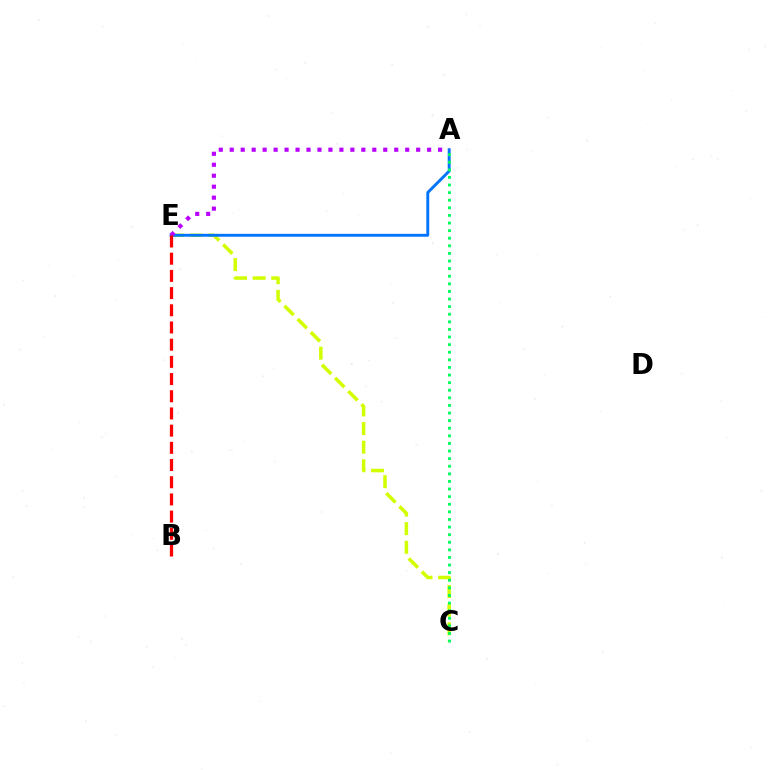{('C', 'E'): [{'color': '#d1ff00', 'line_style': 'dashed', 'thickness': 2.53}], ('A', 'E'): [{'color': '#0074ff', 'line_style': 'solid', 'thickness': 2.08}, {'color': '#b900ff', 'line_style': 'dotted', 'thickness': 2.98}], ('A', 'C'): [{'color': '#00ff5c', 'line_style': 'dotted', 'thickness': 2.07}], ('B', 'E'): [{'color': '#ff0000', 'line_style': 'dashed', 'thickness': 2.34}]}